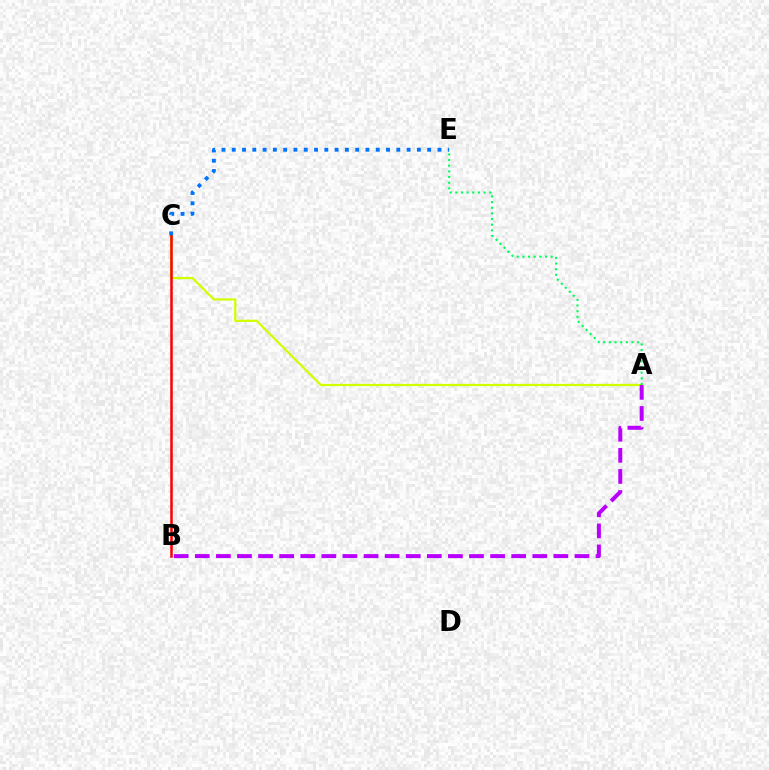{('A', 'C'): [{'color': '#d1ff00', 'line_style': 'solid', 'thickness': 1.62}], ('A', 'E'): [{'color': '#00ff5c', 'line_style': 'dotted', 'thickness': 1.54}], ('B', 'C'): [{'color': '#ff0000', 'line_style': 'solid', 'thickness': 1.82}], ('A', 'B'): [{'color': '#b900ff', 'line_style': 'dashed', 'thickness': 2.87}], ('C', 'E'): [{'color': '#0074ff', 'line_style': 'dotted', 'thickness': 2.79}]}